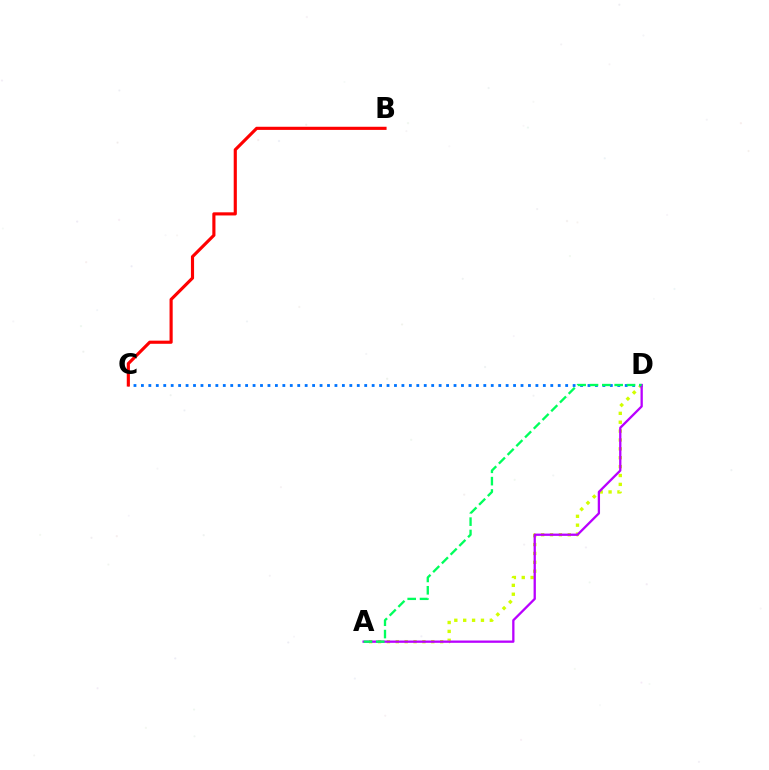{('A', 'D'): [{'color': '#d1ff00', 'line_style': 'dotted', 'thickness': 2.41}, {'color': '#b900ff', 'line_style': 'solid', 'thickness': 1.65}, {'color': '#00ff5c', 'line_style': 'dashed', 'thickness': 1.68}], ('C', 'D'): [{'color': '#0074ff', 'line_style': 'dotted', 'thickness': 2.02}], ('B', 'C'): [{'color': '#ff0000', 'line_style': 'solid', 'thickness': 2.26}]}